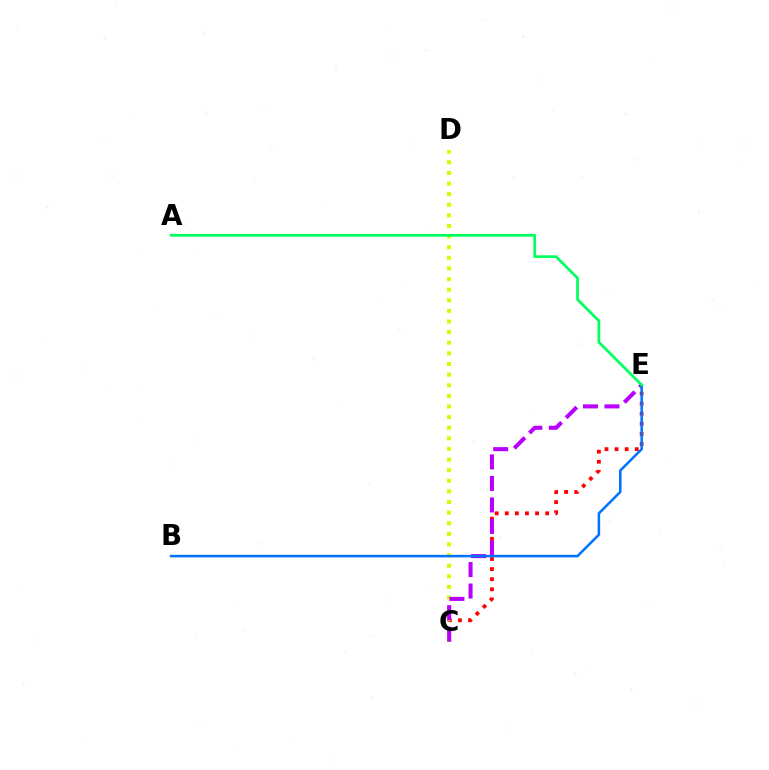{('C', 'E'): [{'color': '#ff0000', 'line_style': 'dotted', 'thickness': 2.74}, {'color': '#b900ff', 'line_style': 'dashed', 'thickness': 2.92}], ('C', 'D'): [{'color': '#d1ff00', 'line_style': 'dotted', 'thickness': 2.88}], ('B', 'E'): [{'color': '#0074ff', 'line_style': 'solid', 'thickness': 1.82}], ('A', 'E'): [{'color': '#00ff5c', 'line_style': 'solid', 'thickness': 1.96}]}